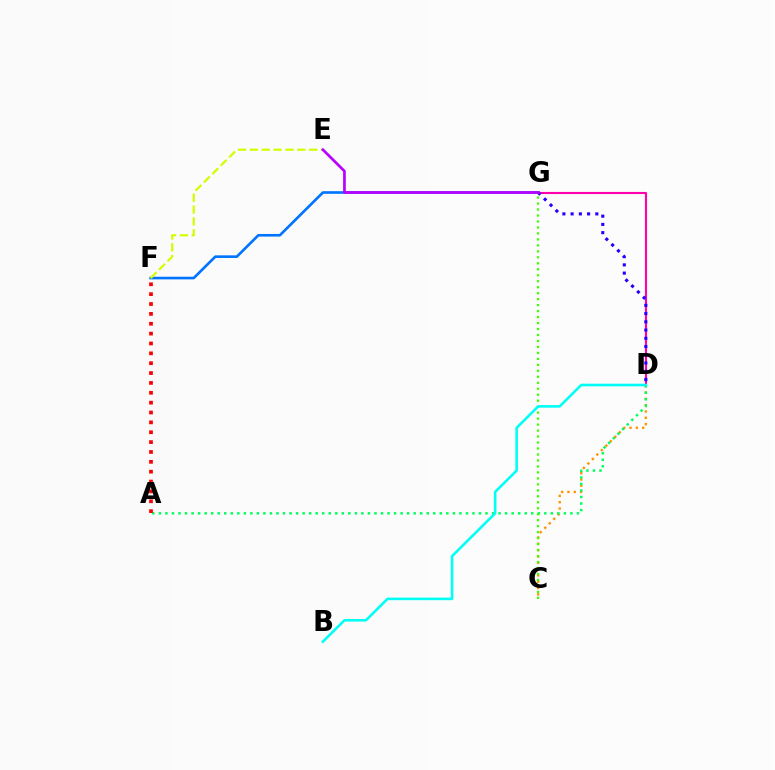{('C', 'D'): [{'color': '#ff9400', 'line_style': 'dotted', 'thickness': 1.72}], ('A', 'D'): [{'color': '#00ff5c', 'line_style': 'dotted', 'thickness': 1.77}], ('F', 'G'): [{'color': '#0074ff', 'line_style': 'solid', 'thickness': 1.9}], ('D', 'G'): [{'color': '#ff00ac', 'line_style': 'solid', 'thickness': 1.53}, {'color': '#2500ff', 'line_style': 'dotted', 'thickness': 2.24}], ('E', 'F'): [{'color': '#d1ff00', 'line_style': 'dashed', 'thickness': 1.61}], ('A', 'F'): [{'color': '#ff0000', 'line_style': 'dotted', 'thickness': 2.68}], ('C', 'G'): [{'color': '#3dff00', 'line_style': 'dotted', 'thickness': 1.62}], ('B', 'D'): [{'color': '#00fff6', 'line_style': 'solid', 'thickness': 1.87}], ('E', 'G'): [{'color': '#b900ff', 'line_style': 'solid', 'thickness': 1.95}]}